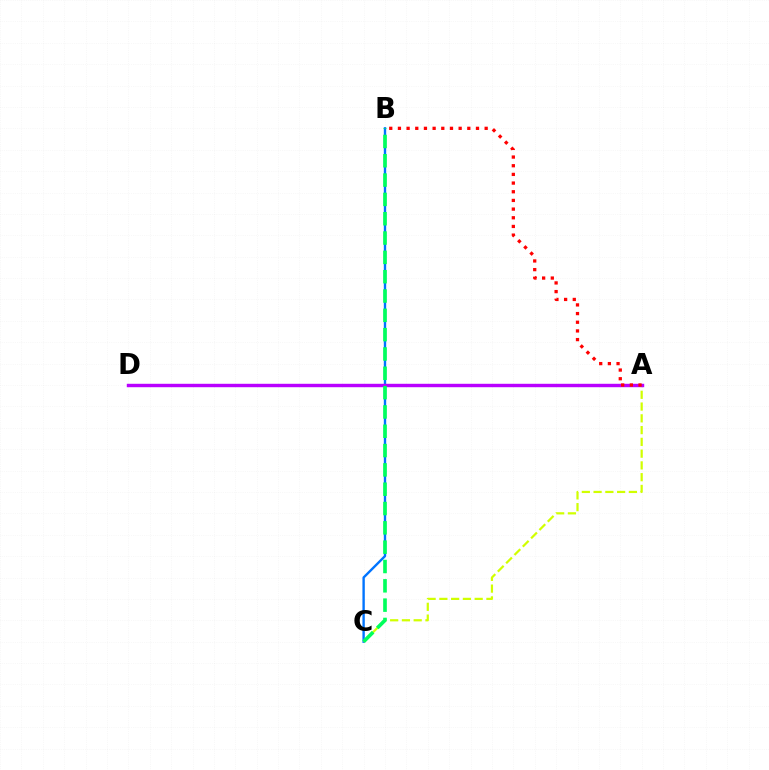{('B', 'C'): [{'color': '#0074ff', 'line_style': 'solid', 'thickness': 1.71}, {'color': '#00ff5c', 'line_style': 'dashed', 'thickness': 2.62}], ('A', 'C'): [{'color': '#d1ff00', 'line_style': 'dashed', 'thickness': 1.6}], ('A', 'D'): [{'color': '#b900ff', 'line_style': 'solid', 'thickness': 2.47}], ('A', 'B'): [{'color': '#ff0000', 'line_style': 'dotted', 'thickness': 2.36}]}